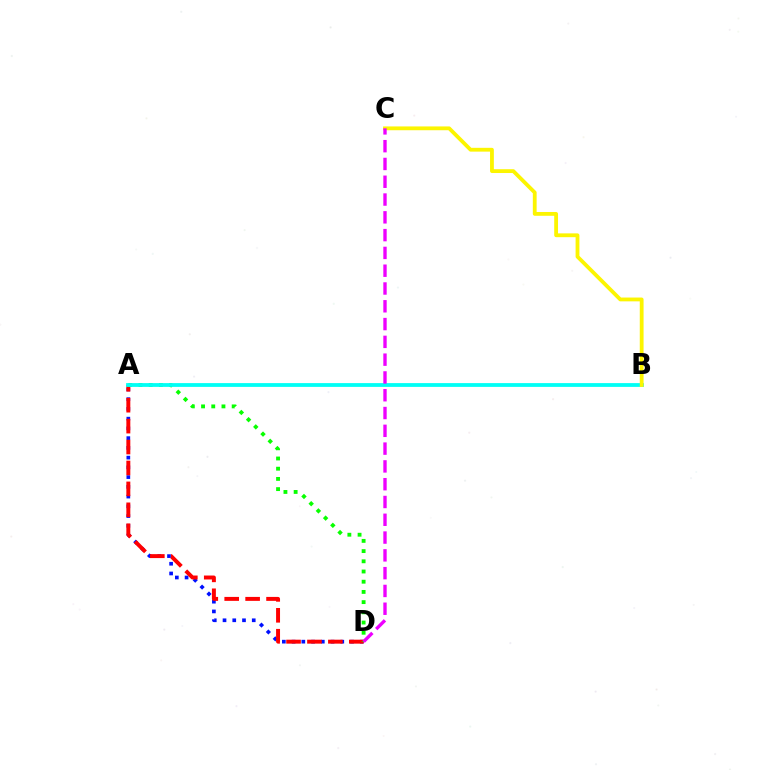{('A', 'D'): [{'color': '#0010ff', 'line_style': 'dotted', 'thickness': 2.65}, {'color': '#ff0000', 'line_style': 'dashed', 'thickness': 2.84}, {'color': '#08ff00', 'line_style': 'dotted', 'thickness': 2.77}], ('A', 'B'): [{'color': '#00fff6', 'line_style': 'solid', 'thickness': 2.72}], ('B', 'C'): [{'color': '#fcf500', 'line_style': 'solid', 'thickness': 2.74}], ('C', 'D'): [{'color': '#ee00ff', 'line_style': 'dashed', 'thickness': 2.42}]}